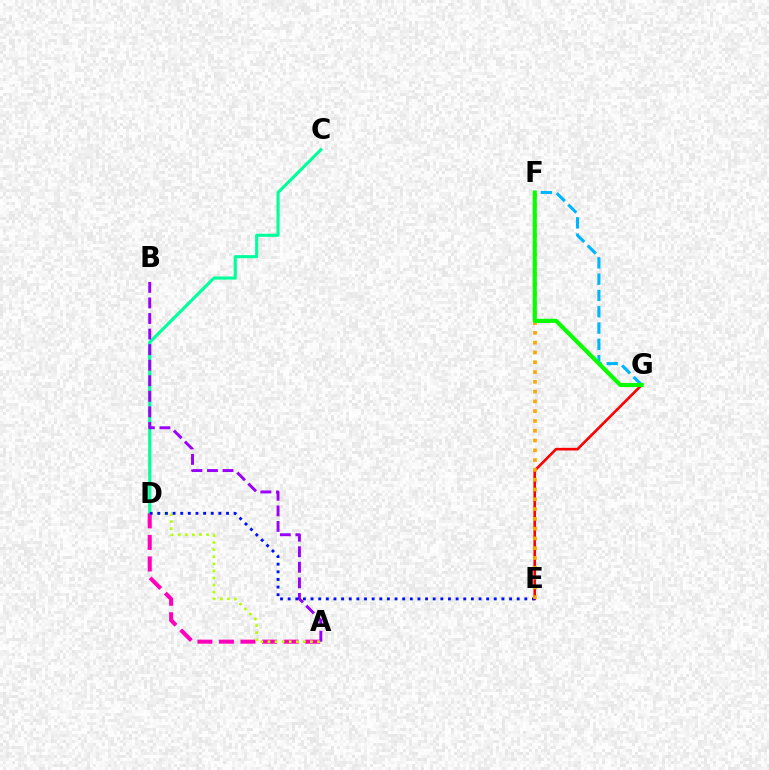{('C', 'D'): [{'color': '#00ff9d', 'line_style': 'solid', 'thickness': 2.24}], ('A', 'D'): [{'color': '#ff00bd', 'line_style': 'dashed', 'thickness': 2.93}, {'color': '#b3ff00', 'line_style': 'dotted', 'thickness': 1.92}], ('A', 'B'): [{'color': '#9b00ff', 'line_style': 'dashed', 'thickness': 2.11}], ('E', 'G'): [{'color': '#ff0000', 'line_style': 'solid', 'thickness': 1.9}], ('F', 'G'): [{'color': '#00b5ff', 'line_style': 'dashed', 'thickness': 2.21}, {'color': '#08ff00', 'line_style': 'solid', 'thickness': 2.99}], ('D', 'E'): [{'color': '#0010ff', 'line_style': 'dotted', 'thickness': 2.07}], ('E', 'F'): [{'color': '#ffa500', 'line_style': 'dotted', 'thickness': 2.66}]}